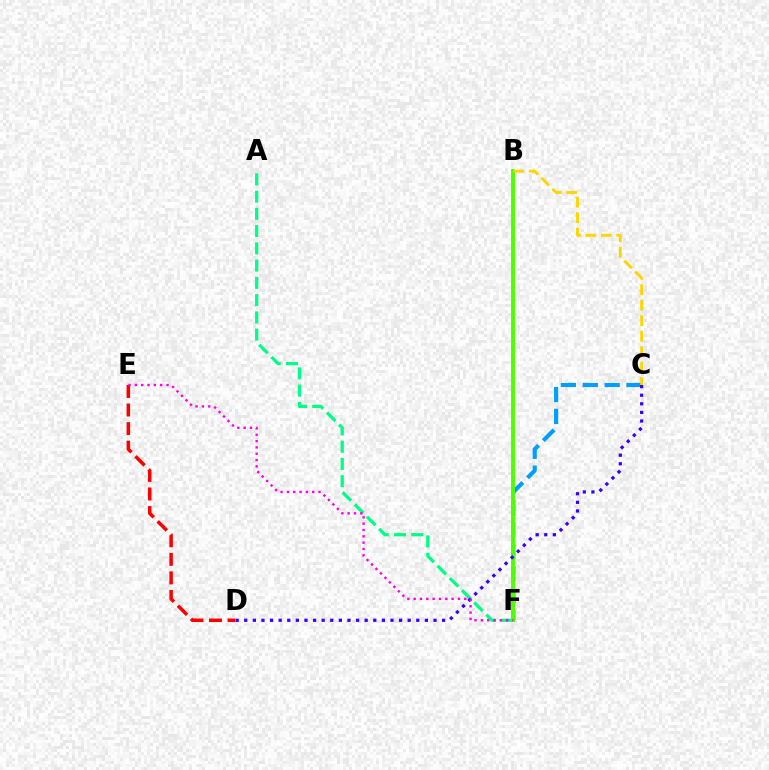{('C', 'F'): [{'color': '#009eff', 'line_style': 'dashed', 'thickness': 2.97}], ('D', 'E'): [{'color': '#ff0000', 'line_style': 'dashed', 'thickness': 2.52}], ('A', 'F'): [{'color': '#00ff86', 'line_style': 'dashed', 'thickness': 2.34}], ('B', 'F'): [{'color': '#4fff00', 'line_style': 'solid', 'thickness': 2.8}], ('C', 'D'): [{'color': '#3700ff', 'line_style': 'dotted', 'thickness': 2.34}], ('B', 'C'): [{'color': '#ffd500', 'line_style': 'dashed', 'thickness': 2.1}], ('E', 'F'): [{'color': '#ff00ed', 'line_style': 'dotted', 'thickness': 1.72}]}